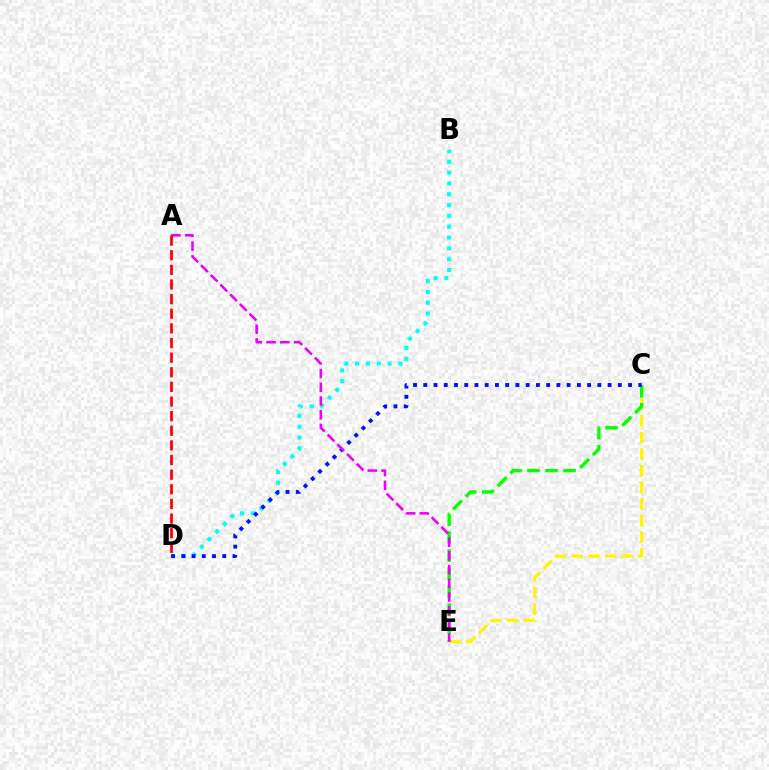{('C', 'E'): [{'color': '#fcf500', 'line_style': 'dashed', 'thickness': 2.26}, {'color': '#08ff00', 'line_style': 'dashed', 'thickness': 2.45}], ('B', 'D'): [{'color': '#00fff6', 'line_style': 'dotted', 'thickness': 2.94}], ('C', 'D'): [{'color': '#0010ff', 'line_style': 'dotted', 'thickness': 2.78}], ('A', 'E'): [{'color': '#ee00ff', 'line_style': 'dashed', 'thickness': 1.86}], ('A', 'D'): [{'color': '#ff0000', 'line_style': 'dashed', 'thickness': 1.99}]}